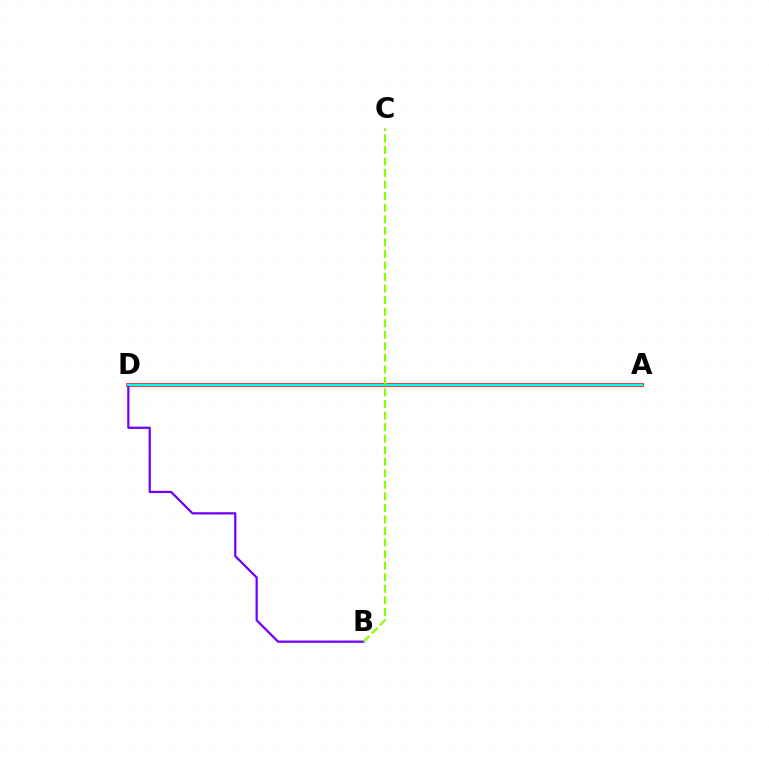{('A', 'D'): [{'color': '#ff0000', 'line_style': 'solid', 'thickness': 2.61}, {'color': '#00fff6', 'line_style': 'solid', 'thickness': 1.57}], ('B', 'D'): [{'color': '#7200ff', 'line_style': 'solid', 'thickness': 1.61}], ('B', 'C'): [{'color': '#84ff00', 'line_style': 'dashed', 'thickness': 1.57}]}